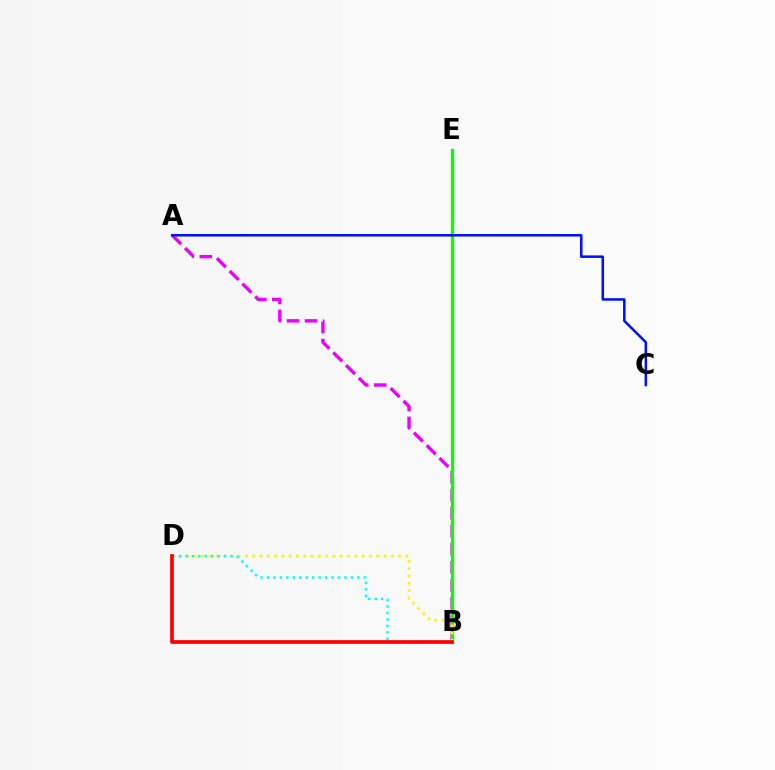{('A', 'B'): [{'color': '#ee00ff', 'line_style': 'dashed', 'thickness': 2.45}], ('B', 'E'): [{'color': '#08ff00', 'line_style': 'solid', 'thickness': 2.39}], ('B', 'D'): [{'color': '#fcf500', 'line_style': 'dotted', 'thickness': 1.98}, {'color': '#00fff6', 'line_style': 'dotted', 'thickness': 1.75}, {'color': '#ff0000', 'line_style': 'solid', 'thickness': 2.66}], ('A', 'C'): [{'color': '#0010ff', 'line_style': 'solid', 'thickness': 1.82}]}